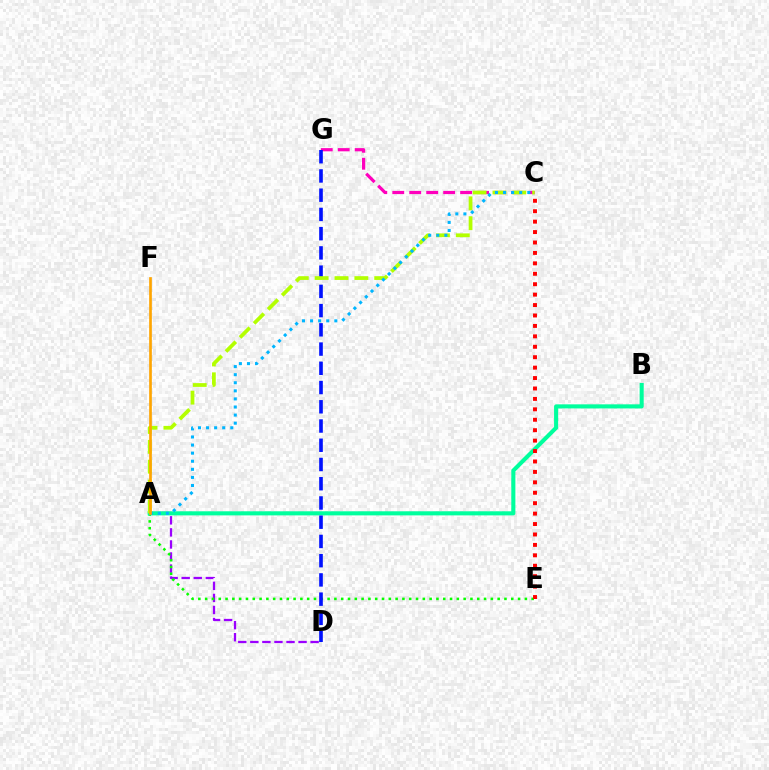{('A', 'D'): [{'color': '#9b00ff', 'line_style': 'dashed', 'thickness': 1.64}], ('A', 'E'): [{'color': '#08ff00', 'line_style': 'dotted', 'thickness': 1.85}], ('A', 'B'): [{'color': '#00ff9d', 'line_style': 'solid', 'thickness': 2.95}], ('C', 'G'): [{'color': '#ff00bd', 'line_style': 'dashed', 'thickness': 2.3}], ('D', 'G'): [{'color': '#0010ff', 'line_style': 'dashed', 'thickness': 2.61}], ('A', 'C'): [{'color': '#b3ff00', 'line_style': 'dashed', 'thickness': 2.7}, {'color': '#00b5ff', 'line_style': 'dotted', 'thickness': 2.2}], ('C', 'E'): [{'color': '#ff0000', 'line_style': 'dotted', 'thickness': 2.83}], ('A', 'F'): [{'color': '#ffa500', 'line_style': 'solid', 'thickness': 1.93}]}